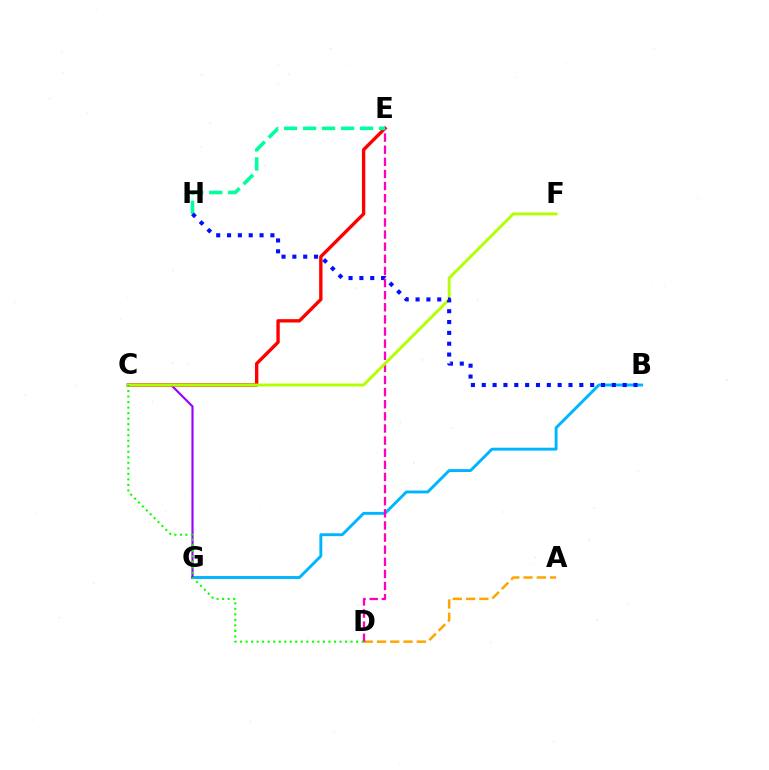{('A', 'D'): [{'color': '#ffa500', 'line_style': 'dashed', 'thickness': 1.8}], ('B', 'G'): [{'color': '#00b5ff', 'line_style': 'solid', 'thickness': 2.09}], ('C', 'E'): [{'color': '#ff0000', 'line_style': 'solid', 'thickness': 2.43}], ('C', 'G'): [{'color': '#9b00ff', 'line_style': 'solid', 'thickness': 1.54}], ('D', 'E'): [{'color': '#ff00bd', 'line_style': 'dashed', 'thickness': 1.65}], ('C', 'F'): [{'color': '#b3ff00', 'line_style': 'solid', 'thickness': 2.09}], ('E', 'H'): [{'color': '#00ff9d', 'line_style': 'dashed', 'thickness': 2.58}], ('C', 'D'): [{'color': '#08ff00', 'line_style': 'dotted', 'thickness': 1.5}], ('B', 'H'): [{'color': '#0010ff', 'line_style': 'dotted', 'thickness': 2.95}]}